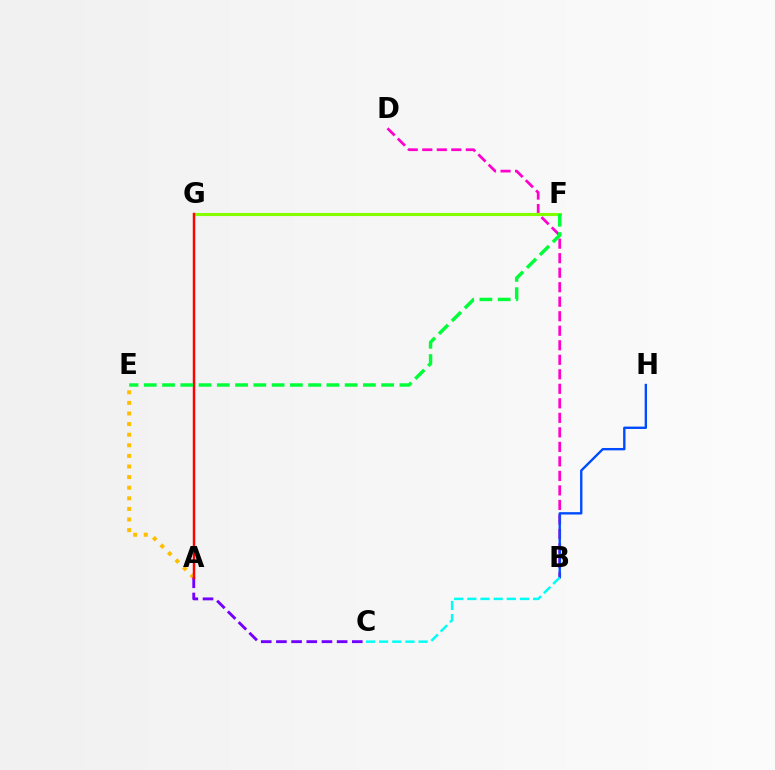{('A', 'E'): [{'color': '#ffbd00', 'line_style': 'dotted', 'thickness': 2.88}], ('B', 'D'): [{'color': '#ff00cf', 'line_style': 'dashed', 'thickness': 1.97}], ('A', 'C'): [{'color': '#7200ff', 'line_style': 'dashed', 'thickness': 2.06}], ('F', 'G'): [{'color': '#84ff00', 'line_style': 'solid', 'thickness': 2.24}], ('A', 'G'): [{'color': '#ff0000', 'line_style': 'solid', 'thickness': 1.76}], ('B', 'H'): [{'color': '#004bff', 'line_style': 'solid', 'thickness': 1.71}], ('E', 'F'): [{'color': '#00ff39', 'line_style': 'dashed', 'thickness': 2.48}], ('B', 'C'): [{'color': '#00fff6', 'line_style': 'dashed', 'thickness': 1.79}]}